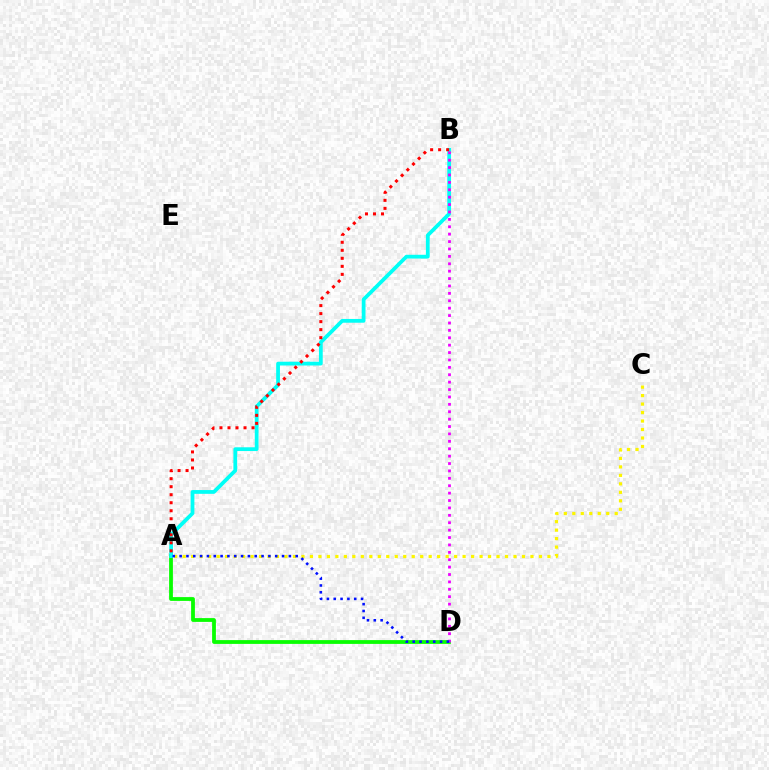{('A', 'D'): [{'color': '#08ff00', 'line_style': 'solid', 'thickness': 2.73}, {'color': '#0010ff', 'line_style': 'dotted', 'thickness': 1.86}], ('A', 'B'): [{'color': '#00fff6', 'line_style': 'solid', 'thickness': 2.71}, {'color': '#ff0000', 'line_style': 'dotted', 'thickness': 2.18}], ('B', 'D'): [{'color': '#ee00ff', 'line_style': 'dotted', 'thickness': 2.01}], ('A', 'C'): [{'color': '#fcf500', 'line_style': 'dotted', 'thickness': 2.3}]}